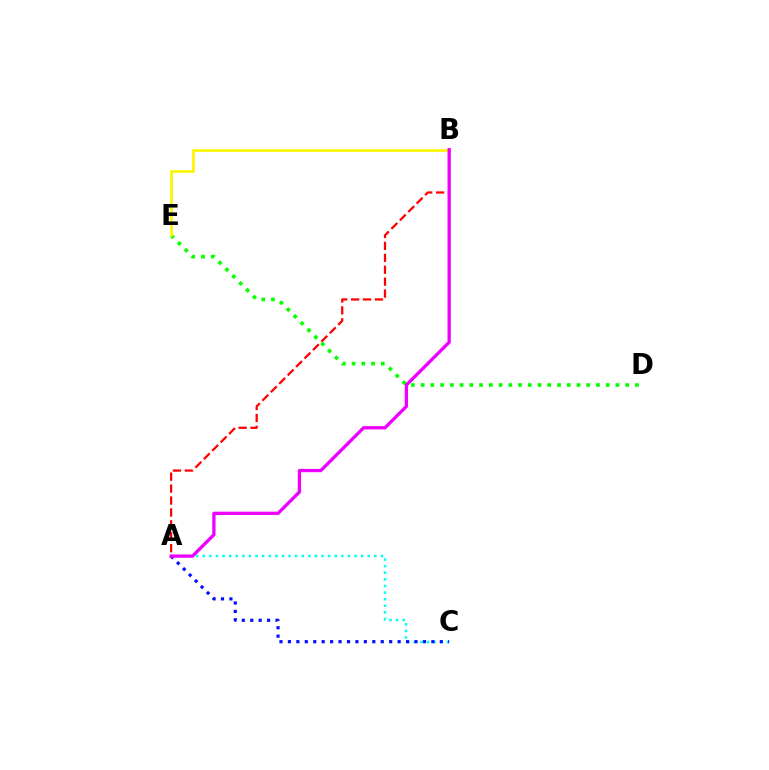{('D', 'E'): [{'color': '#08ff00', 'line_style': 'dotted', 'thickness': 2.65}], ('A', 'C'): [{'color': '#00fff6', 'line_style': 'dotted', 'thickness': 1.79}, {'color': '#0010ff', 'line_style': 'dotted', 'thickness': 2.29}], ('A', 'B'): [{'color': '#ff0000', 'line_style': 'dashed', 'thickness': 1.62}, {'color': '#ee00ff', 'line_style': 'solid', 'thickness': 2.37}], ('B', 'E'): [{'color': '#fcf500', 'line_style': 'solid', 'thickness': 1.94}]}